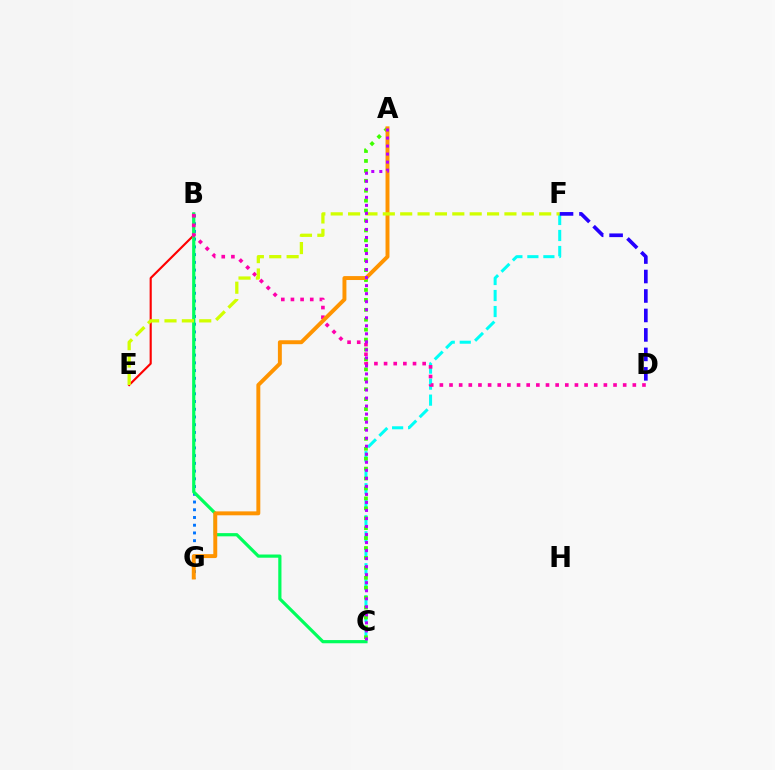{('B', 'E'): [{'color': '#ff0000', 'line_style': 'solid', 'thickness': 1.54}], ('B', 'G'): [{'color': '#0074ff', 'line_style': 'dotted', 'thickness': 2.1}], ('C', 'F'): [{'color': '#00fff6', 'line_style': 'dashed', 'thickness': 2.17}], ('B', 'C'): [{'color': '#00ff5c', 'line_style': 'solid', 'thickness': 2.3}], ('A', 'C'): [{'color': '#3dff00', 'line_style': 'dotted', 'thickness': 2.7}, {'color': '#b900ff', 'line_style': 'dotted', 'thickness': 2.18}], ('B', 'D'): [{'color': '#ff00ac', 'line_style': 'dotted', 'thickness': 2.62}], ('A', 'G'): [{'color': '#ff9400', 'line_style': 'solid', 'thickness': 2.83}], ('E', 'F'): [{'color': '#d1ff00', 'line_style': 'dashed', 'thickness': 2.36}], ('D', 'F'): [{'color': '#2500ff', 'line_style': 'dashed', 'thickness': 2.64}]}